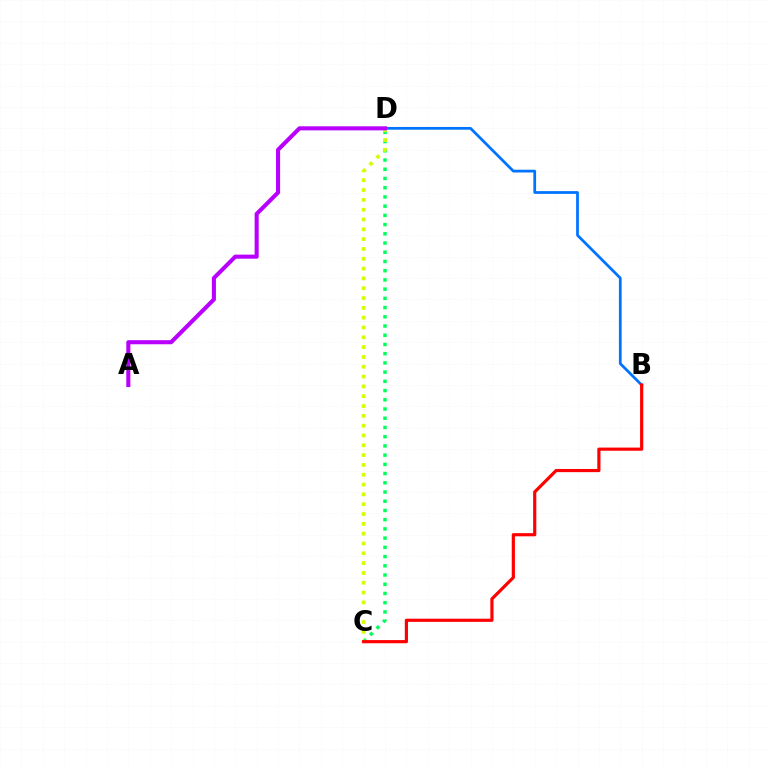{('C', 'D'): [{'color': '#00ff5c', 'line_style': 'dotted', 'thickness': 2.51}, {'color': '#d1ff00', 'line_style': 'dotted', 'thickness': 2.67}], ('B', 'D'): [{'color': '#0074ff', 'line_style': 'solid', 'thickness': 1.98}], ('B', 'C'): [{'color': '#ff0000', 'line_style': 'solid', 'thickness': 2.28}], ('A', 'D'): [{'color': '#b900ff', 'line_style': 'solid', 'thickness': 2.93}]}